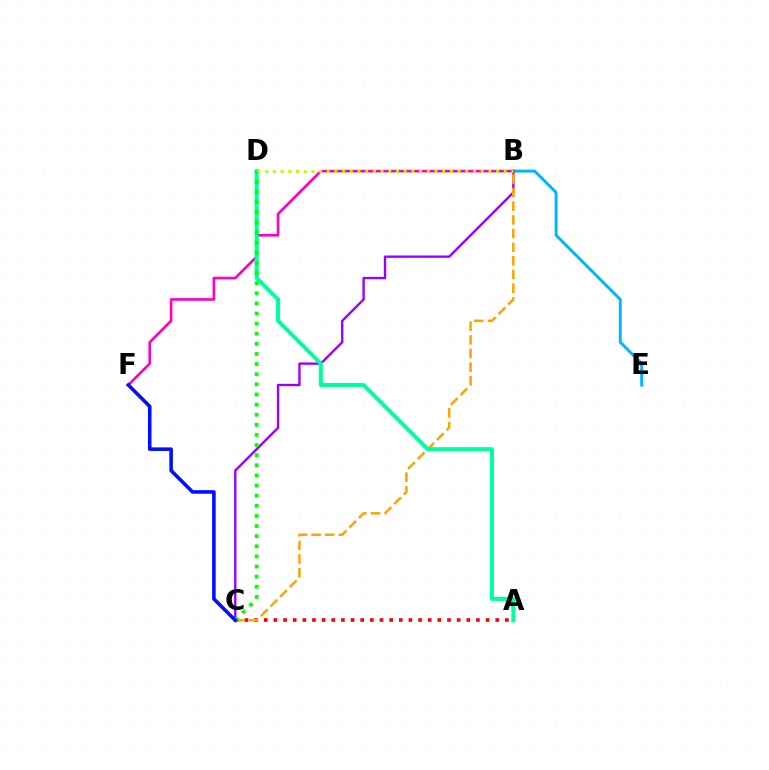{('B', 'E'): [{'color': '#00b5ff', 'line_style': 'solid', 'thickness': 2.12}], ('B', 'C'): [{'color': '#9b00ff', 'line_style': 'solid', 'thickness': 1.71}, {'color': '#ffa500', 'line_style': 'dashed', 'thickness': 1.85}], ('B', 'F'): [{'color': '#ff00bd', 'line_style': 'solid', 'thickness': 1.9}], ('A', 'C'): [{'color': '#ff0000', 'line_style': 'dotted', 'thickness': 2.62}], ('A', 'D'): [{'color': '#00ff9d', 'line_style': 'solid', 'thickness': 2.9}], ('C', 'D'): [{'color': '#08ff00', 'line_style': 'dotted', 'thickness': 2.75}], ('C', 'F'): [{'color': '#0010ff', 'line_style': 'solid', 'thickness': 2.57}], ('B', 'D'): [{'color': '#b3ff00', 'line_style': 'dotted', 'thickness': 2.09}]}